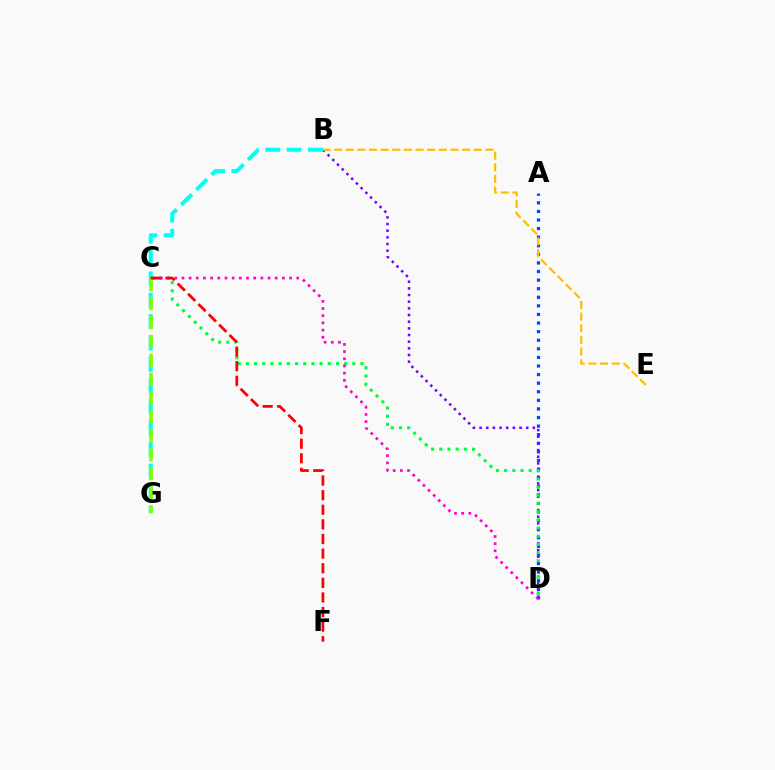{('A', 'D'): [{'color': '#004bff', 'line_style': 'dotted', 'thickness': 2.33}], ('B', 'D'): [{'color': '#7200ff', 'line_style': 'dotted', 'thickness': 1.81}], ('B', 'G'): [{'color': '#00fff6', 'line_style': 'dashed', 'thickness': 2.9}], ('C', 'D'): [{'color': '#00ff39', 'line_style': 'dotted', 'thickness': 2.22}, {'color': '#ff00cf', 'line_style': 'dotted', 'thickness': 1.95}], ('C', 'G'): [{'color': '#84ff00', 'line_style': 'dashed', 'thickness': 2.57}], ('B', 'E'): [{'color': '#ffbd00', 'line_style': 'dashed', 'thickness': 1.58}], ('C', 'F'): [{'color': '#ff0000', 'line_style': 'dashed', 'thickness': 1.98}]}